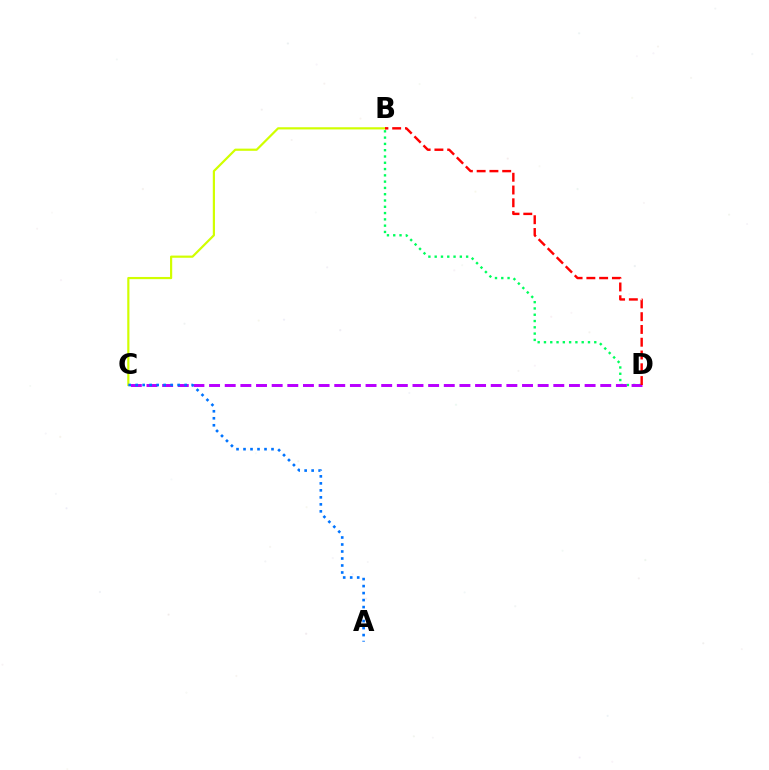{('B', 'D'): [{'color': '#00ff5c', 'line_style': 'dotted', 'thickness': 1.71}, {'color': '#ff0000', 'line_style': 'dashed', 'thickness': 1.74}], ('B', 'C'): [{'color': '#d1ff00', 'line_style': 'solid', 'thickness': 1.58}], ('C', 'D'): [{'color': '#b900ff', 'line_style': 'dashed', 'thickness': 2.13}], ('A', 'C'): [{'color': '#0074ff', 'line_style': 'dotted', 'thickness': 1.9}]}